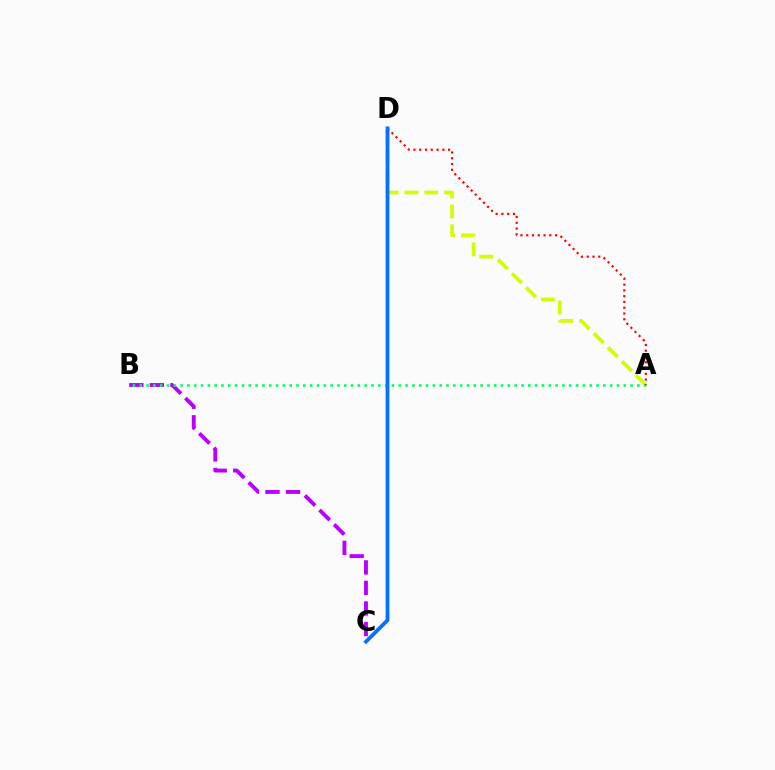{('A', 'D'): [{'color': '#d1ff00', 'line_style': 'dashed', 'thickness': 2.7}, {'color': '#ff0000', 'line_style': 'dotted', 'thickness': 1.57}], ('B', 'C'): [{'color': '#b900ff', 'line_style': 'dashed', 'thickness': 2.79}], ('A', 'B'): [{'color': '#00ff5c', 'line_style': 'dotted', 'thickness': 1.85}], ('C', 'D'): [{'color': '#0074ff', 'line_style': 'solid', 'thickness': 2.7}]}